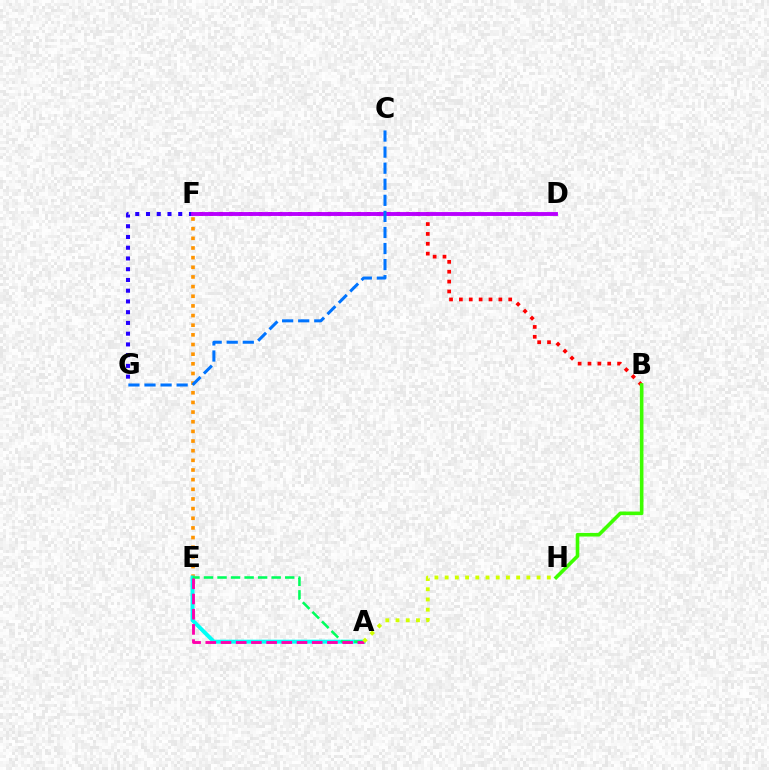{('E', 'F'): [{'color': '#ff9400', 'line_style': 'dotted', 'thickness': 2.62}], ('A', 'E'): [{'color': '#00fff6', 'line_style': 'solid', 'thickness': 2.84}, {'color': '#00ff5c', 'line_style': 'dashed', 'thickness': 1.84}, {'color': '#ff00ac', 'line_style': 'dashed', 'thickness': 2.06}], ('F', 'G'): [{'color': '#2500ff', 'line_style': 'dotted', 'thickness': 2.92}], ('B', 'F'): [{'color': '#ff0000', 'line_style': 'dotted', 'thickness': 2.68}], ('B', 'H'): [{'color': '#3dff00', 'line_style': 'solid', 'thickness': 2.59}], ('A', 'H'): [{'color': '#d1ff00', 'line_style': 'dotted', 'thickness': 2.77}], ('D', 'F'): [{'color': '#b900ff', 'line_style': 'solid', 'thickness': 2.79}], ('C', 'G'): [{'color': '#0074ff', 'line_style': 'dashed', 'thickness': 2.18}]}